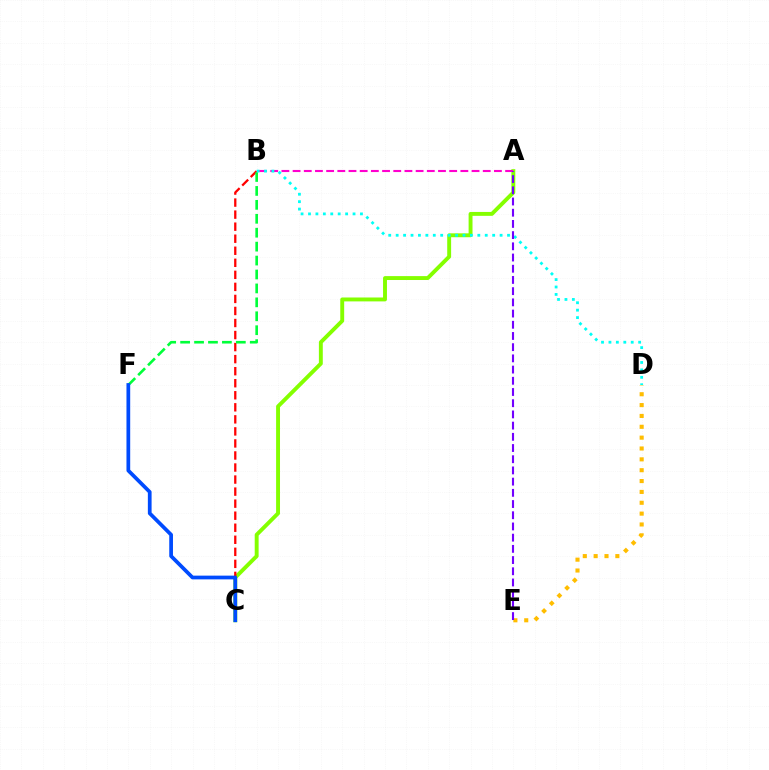{('A', 'C'): [{'color': '#84ff00', 'line_style': 'solid', 'thickness': 2.81}], ('D', 'E'): [{'color': '#ffbd00', 'line_style': 'dotted', 'thickness': 2.95}], ('A', 'B'): [{'color': '#ff00cf', 'line_style': 'dashed', 'thickness': 1.52}], ('B', 'C'): [{'color': '#ff0000', 'line_style': 'dashed', 'thickness': 1.64}], ('B', 'F'): [{'color': '#00ff39', 'line_style': 'dashed', 'thickness': 1.89}], ('B', 'D'): [{'color': '#00fff6', 'line_style': 'dotted', 'thickness': 2.02}], ('A', 'E'): [{'color': '#7200ff', 'line_style': 'dashed', 'thickness': 1.52}], ('C', 'F'): [{'color': '#004bff', 'line_style': 'solid', 'thickness': 2.69}]}